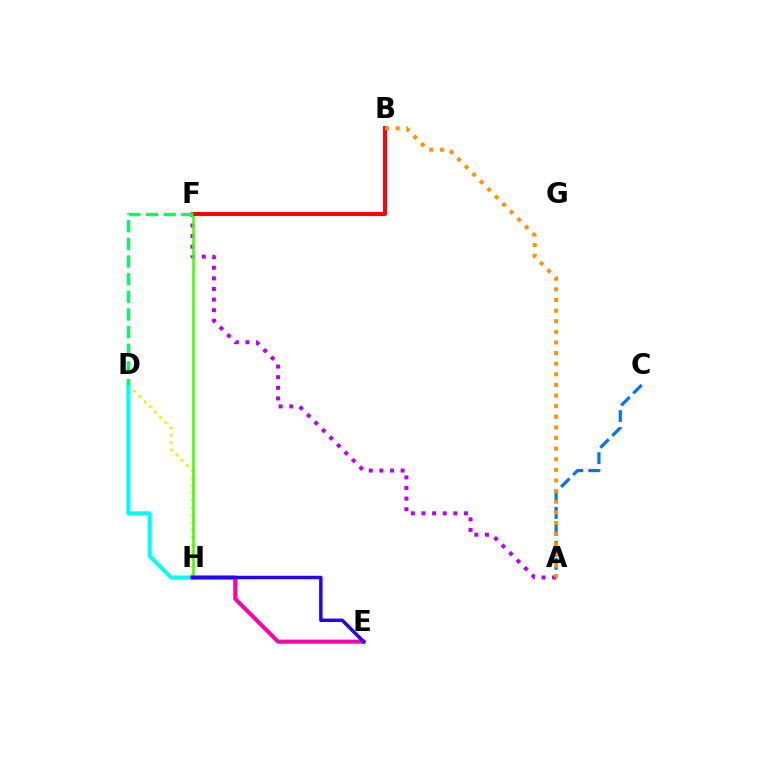{('D', 'H'): [{'color': '#d1ff00', 'line_style': 'dotted', 'thickness': 2.01}, {'color': '#00fff6', 'line_style': 'solid', 'thickness': 2.92}], ('A', 'F'): [{'color': '#b900ff', 'line_style': 'dotted', 'thickness': 2.88}], ('F', 'H'): [{'color': '#3dff00', 'line_style': 'solid', 'thickness': 1.82}], ('B', 'F'): [{'color': '#ff0000', 'line_style': 'solid', 'thickness': 2.84}], ('E', 'H'): [{'color': '#ff00ac', 'line_style': 'solid', 'thickness': 2.93}, {'color': '#2500ff', 'line_style': 'solid', 'thickness': 2.49}], ('A', 'C'): [{'color': '#0074ff', 'line_style': 'dashed', 'thickness': 2.31}], ('A', 'B'): [{'color': '#ff9400', 'line_style': 'dotted', 'thickness': 2.89}], ('D', 'F'): [{'color': '#00ff5c', 'line_style': 'dashed', 'thickness': 2.4}]}